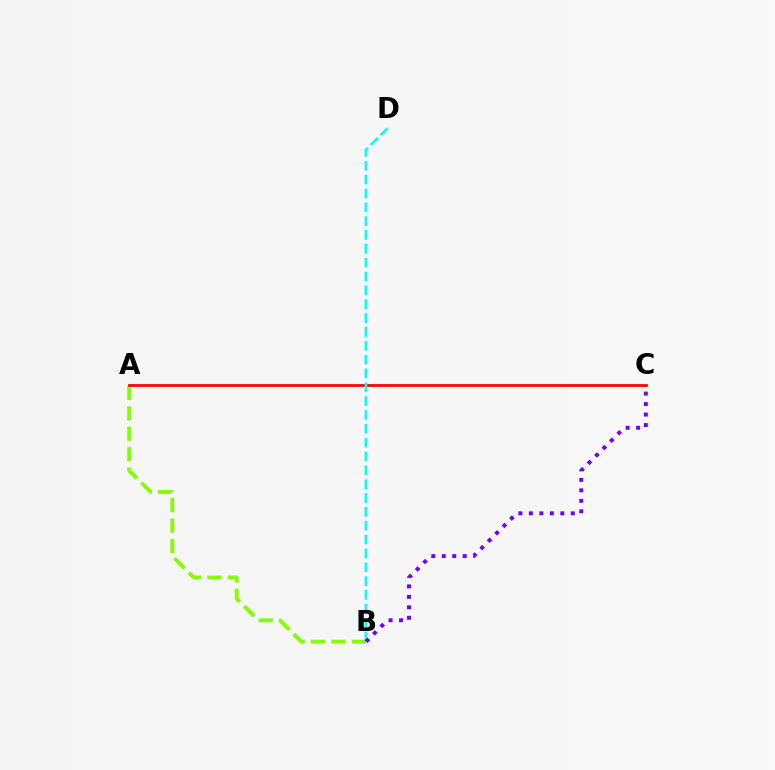{('A', 'B'): [{'color': '#84ff00', 'line_style': 'dashed', 'thickness': 2.77}], ('A', 'C'): [{'color': '#ff0000', 'line_style': 'solid', 'thickness': 1.97}], ('B', 'D'): [{'color': '#00fff6', 'line_style': 'dashed', 'thickness': 1.88}], ('B', 'C'): [{'color': '#7200ff', 'line_style': 'dotted', 'thickness': 2.85}]}